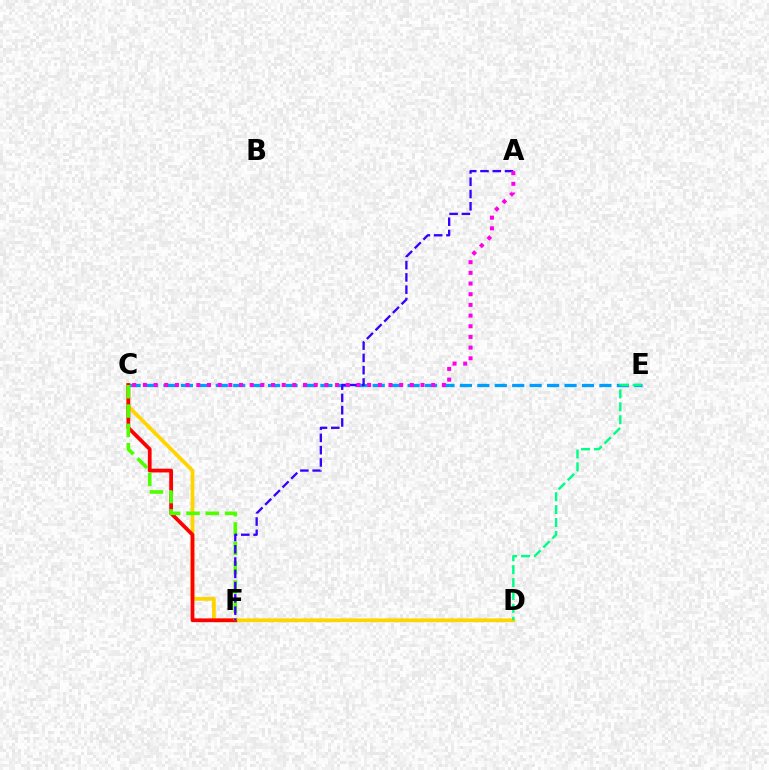{('C', 'E'): [{'color': '#009eff', 'line_style': 'dashed', 'thickness': 2.37}], ('C', 'D'): [{'color': '#ffd500', 'line_style': 'solid', 'thickness': 2.71}], ('C', 'F'): [{'color': '#ff0000', 'line_style': 'solid', 'thickness': 2.71}, {'color': '#4fff00', 'line_style': 'dashed', 'thickness': 2.62}], ('A', 'F'): [{'color': '#3700ff', 'line_style': 'dashed', 'thickness': 1.67}], ('A', 'C'): [{'color': '#ff00ed', 'line_style': 'dotted', 'thickness': 2.9}], ('D', 'E'): [{'color': '#00ff86', 'line_style': 'dashed', 'thickness': 1.75}]}